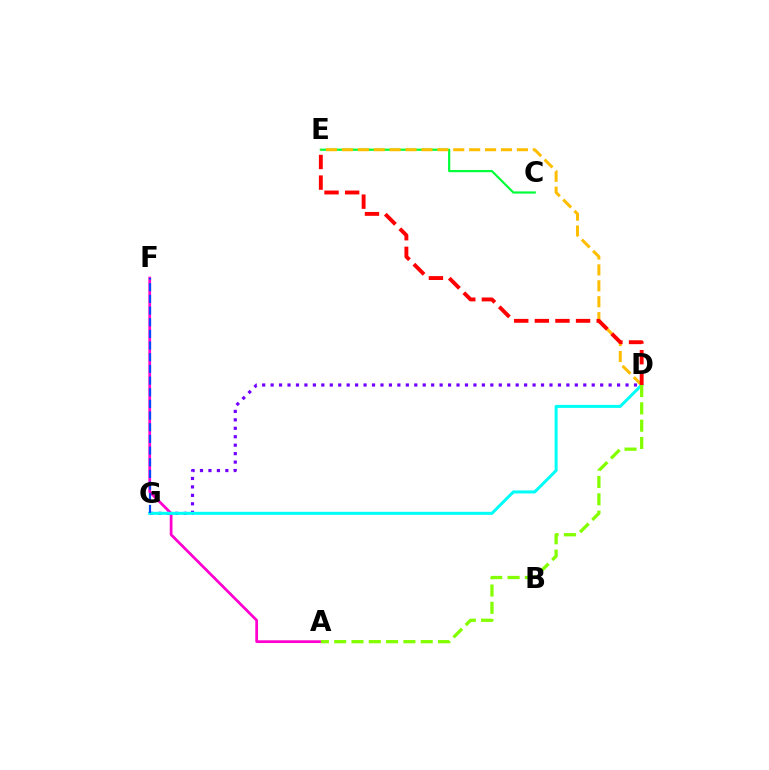{('D', 'G'): [{'color': '#7200ff', 'line_style': 'dotted', 'thickness': 2.3}, {'color': '#00fff6', 'line_style': 'solid', 'thickness': 2.17}], ('C', 'E'): [{'color': '#00ff39', 'line_style': 'solid', 'thickness': 1.57}], ('A', 'F'): [{'color': '#ff00cf', 'line_style': 'solid', 'thickness': 1.97}], ('D', 'E'): [{'color': '#ffbd00', 'line_style': 'dashed', 'thickness': 2.16}, {'color': '#ff0000', 'line_style': 'dashed', 'thickness': 2.8}], ('F', 'G'): [{'color': '#004bff', 'line_style': 'dashed', 'thickness': 1.59}], ('A', 'D'): [{'color': '#84ff00', 'line_style': 'dashed', 'thickness': 2.35}]}